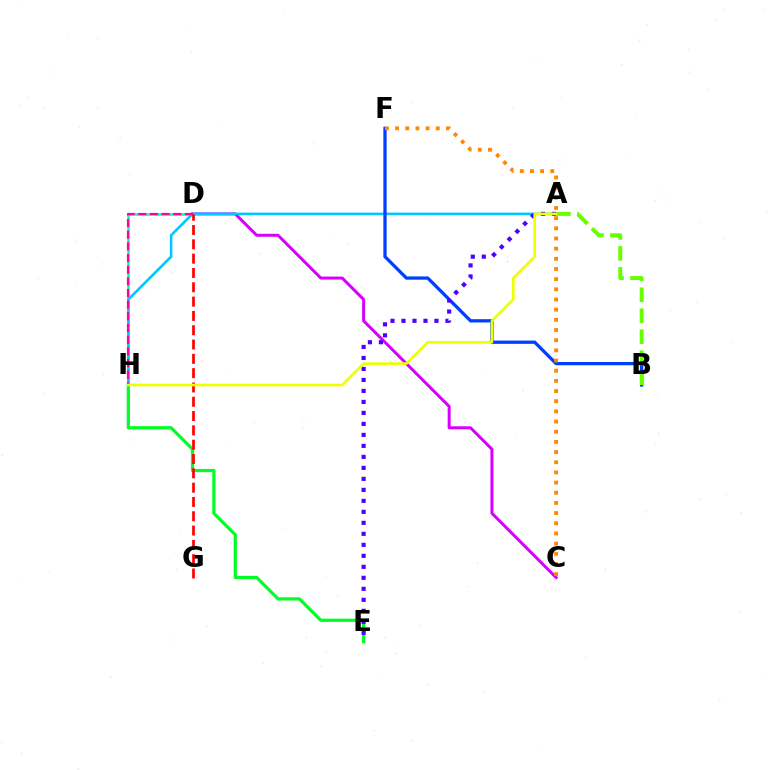{('D', 'H'): [{'color': '#00ffaf', 'line_style': 'solid', 'thickness': 1.83}, {'color': '#ff00a0', 'line_style': 'dashed', 'thickness': 1.58}], ('E', 'H'): [{'color': '#00ff27', 'line_style': 'solid', 'thickness': 2.32}], ('C', 'D'): [{'color': '#d600ff', 'line_style': 'solid', 'thickness': 2.15}], ('A', 'H'): [{'color': '#00c7ff', 'line_style': 'solid', 'thickness': 1.88}, {'color': '#eeff00', 'line_style': 'solid', 'thickness': 1.91}], ('B', 'F'): [{'color': '#003fff', 'line_style': 'solid', 'thickness': 2.36}], ('C', 'F'): [{'color': '#ff8800', 'line_style': 'dotted', 'thickness': 2.76}], ('A', 'E'): [{'color': '#4f00ff', 'line_style': 'dotted', 'thickness': 2.99}], ('D', 'G'): [{'color': '#ff0000', 'line_style': 'dashed', 'thickness': 1.94}], ('A', 'B'): [{'color': '#66ff00', 'line_style': 'dashed', 'thickness': 2.85}]}